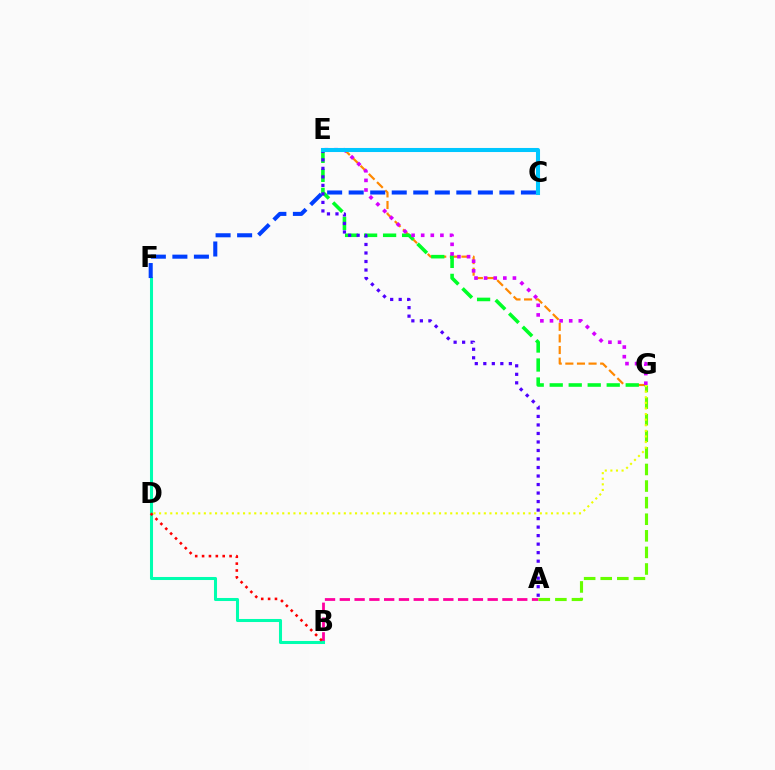{('E', 'G'): [{'color': '#ff8800', 'line_style': 'dashed', 'thickness': 1.58}, {'color': '#00ff27', 'line_style': 'dashed', 'thickness': 2.58}, {'color': '#d600ff', 'line_style': 'dotted', 'thickness': 2.61}], ('A', 'B'): [{'color': '#ff00a0', 'line_style': 'dashed', 'thickness': 2.01}], ('A', 'E'): [{'color': '#4f00ff', 'line_style': 'dotted', 'thickness': 2.31}], ('A', 'G'): [{'color': '#66ff00', 'line_style': 'dashed', 'thickness': 2.25}], ('B', 'F'): [{'color': '#00ffaf', 'line_style': 'solid', 'thickness': 2.19}], ('D', 'G'): [{'color': '#eeff00', 'line_style': 'dotted', 'thickness': 1.52}], ('C', 'E'): [{'color': '#00c7ff', 'line_style': 'solid', 'thickness': 2.92}], ('C', 'F'): [{'color': '#003fff', 'line_style': 'dashed', 'thickness': 2.93}], ('B', 'D'): [{'color': '#ff0000', 'line_style': 'dotted', 'thickness': 1.87}]}